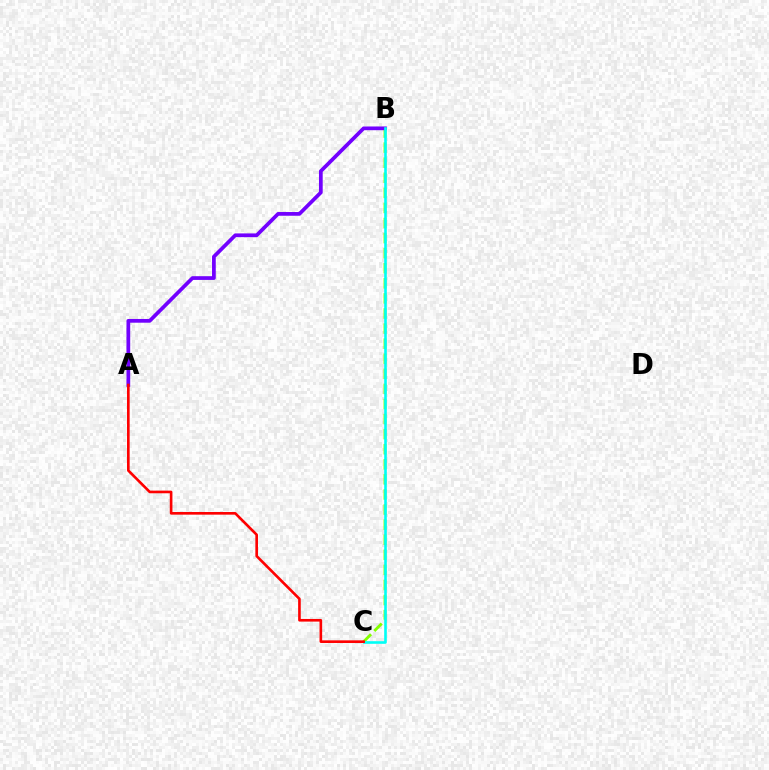{('B', 'C'): [{'color': '#84ff00', 'line_style': 'dashed', 'thickness': 2.05}, {'color': '#00fff6', 'line_style': 'solid', 'thickness': 1.88}], ('A', 'B'): [{'color': '#7200ff', 'line_style': 'solid', 'thickness': 2.69}], ('A', 'C'): [{'color': '#ff0000', 'line_style': 'solid', 'thickness': 1.9}]}